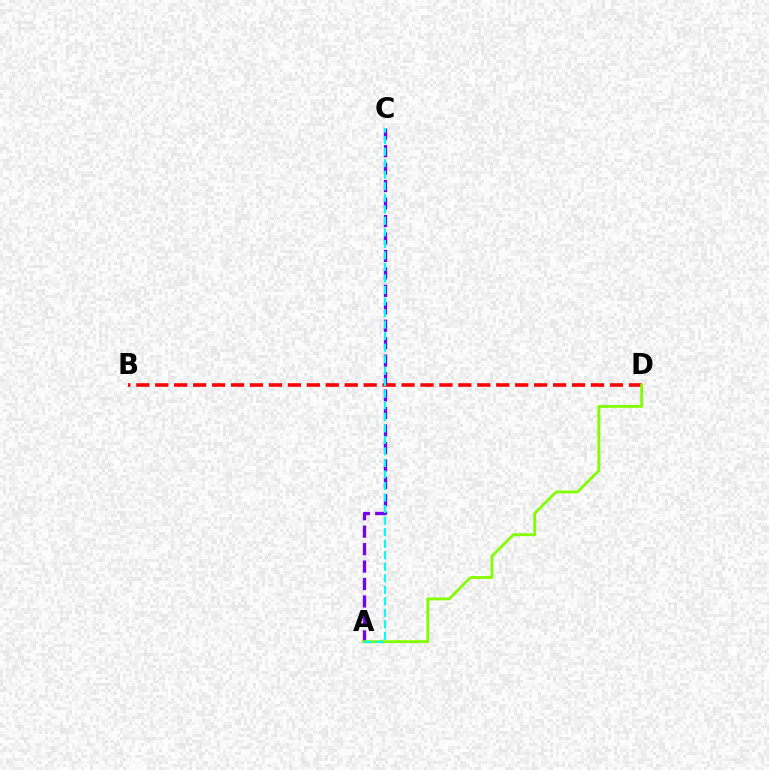{('B', 'D'): [{'color': '#ff0000', 'line_style': 'dashed', 'thickness': 2.57}], ('A', 'C'): [{'color': '#7200ff', 'line_style': 'dashed', 'thickness': 2.37}, {'color': '#00fff6', 'line_style': 'dashed', 'thickness': 1.57}], ('A', 'D'): [{'color': '#84ff00', 'line_style': 'solid', 'thickness': 2.06}]}